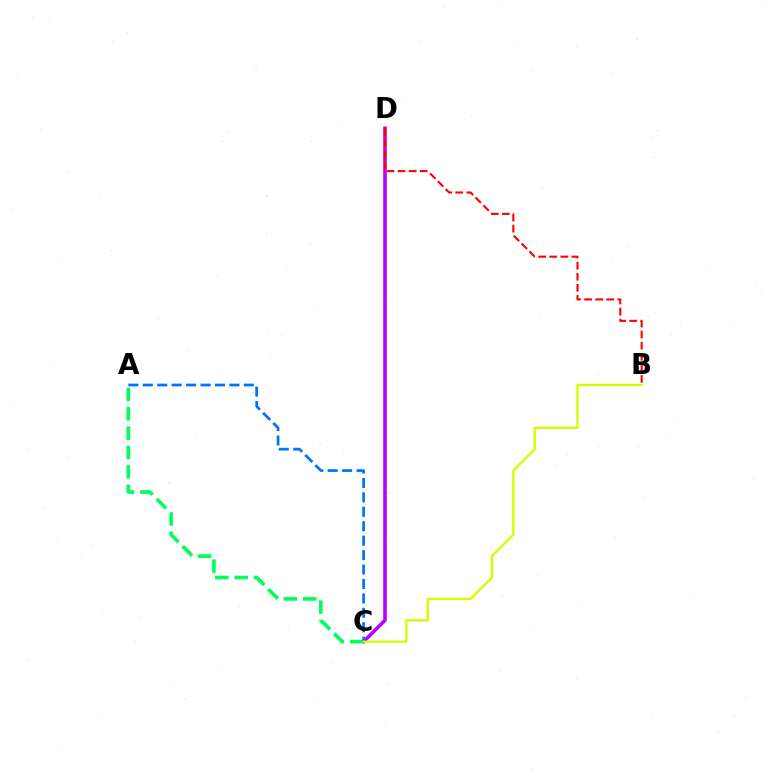{('C', 'D'): [{'color': '#b900ff', 'line_style': 'solid', 'thickness': 2.59}], ('A', 'C'): [{'color': '#00ff5c', 'line_style': 'dashed', 'thickness': 2.63}, {'color': '#0074ff', 'line_style': 'dashed', 'thickness': 1.96}], ('B', 'C'): [{'color': '#d1ff00', 'line_style': 'solid', 'thickness': 1.69}], ('B', 'D'): [{'color': '#ff0000', 'line_style': 'dashed', 'thickness': 1.51}]}